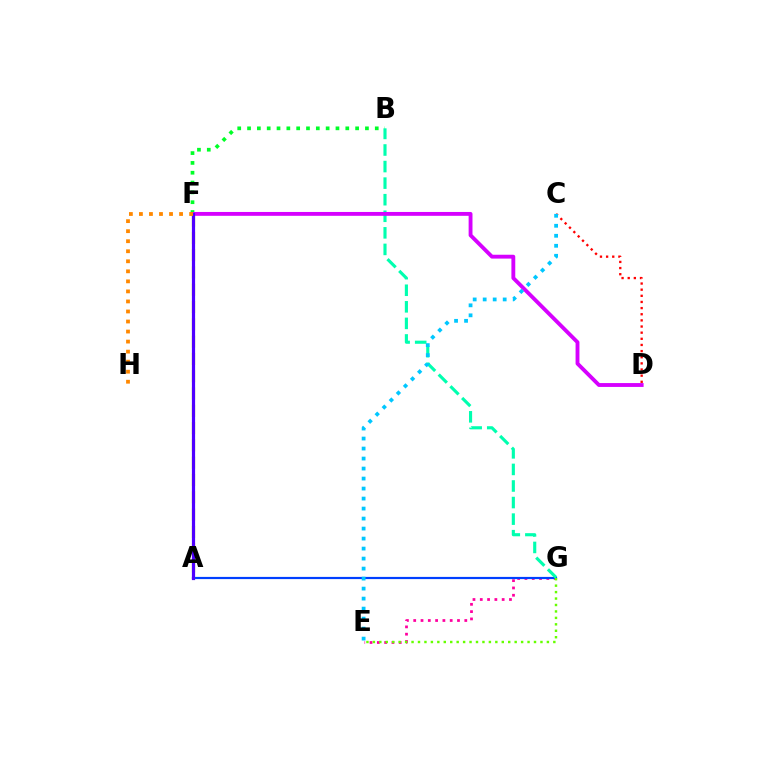{('E', 'G'): [{'color': '#ff00a0', 'line_style': 'dotted', 'thickness': 1.98}, {'color': '#66ff00', 'line_style': 'dotted', 'thickness': 1.75}], ('A', 'G'): [{'color': '#003fff', 'line_style': 'solid', 'thickness': 1.58}], ('B', 'F'): [{'color': '#00ff27', 'line_style': 'dotted', 'thickness': 2.67}], ('B', 'G'): [{'color': '#00ffaf', 'line_style': 'dashed', 'thickness': 2.25}], ('A', 'F'): [{'color': '#eeff00', 'line_style': 'dashed', 'thickness': 2.35}, {'color': '#4f00ff', 'line_style': 'solid', 'thickness': 2.31}], ('C', 'D'): [{'color': '#ff0000', 'line_style': 'dotted', 'thickness': 1.67}], ('D', 'F'): [{'color': '#d600ff', 'line_style': 'solid', 'thickness': 2.78}], ('C', 'E'): [{'color': '#00c7ff', 'line_style': 'dotted', 'thickness': 2.72}], ('F', 'H'): [{'color': '#ff8800', 'line_style': 'dotted', 'thickness': 2.73}]}